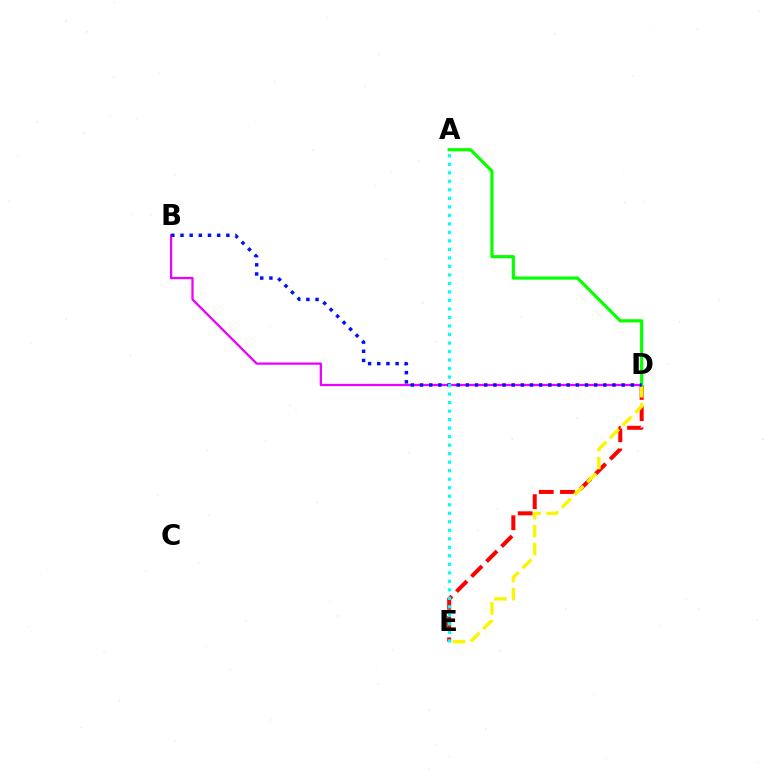{('D', 'E'): [{'color': '#ff0000', 'line_style': 'dashed', 'thickness': 2.89}, {'color': '#fcf500', 'line_style': 'dashed', 'thickness': 2.43}], ('B', 'D'): [{'color': '#ee00ff', 'line_style': 'solid', 'thickness': 1.64}, {'color': '#0010ff', 'line_style': 'dotted', 'thickness': 2.49}], ('A', 'D'): [{'color': '#08ff00', 'line_style': 'solid', 'thickness': 2.29}], ('A', 'E'): [{'color': '#00fff6', 'line_style': 'dotted', 'thickness': 2.31}]}